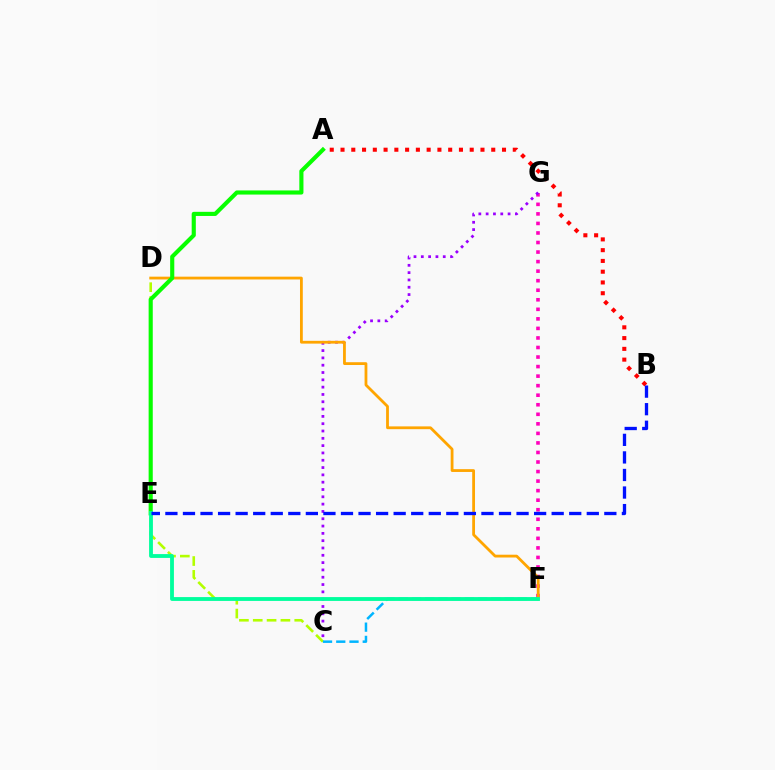{('F', 'G'): [{'color': '#ff00bd', 'line_style': 'dotted', 'thickness': 2.59}], ('C', 'G'): [{'color': '#9b00ff', 'line_style': 'dotted', 'thickness': 1.99}], ('C', 'D'): [{'color': '#b3ff00', 'line_style': 'dashed', 'thickness': 1.88}], ('C', 'F'): [{'color': '#00b5ff', 'line_style': 'dashed', 'thickness': 1.8}], ('D', 'F'): [{'color': '#ffa500', 'line_style': 'solid', 'thickness': 2.01}], ('A', 'B'): [{'color': '#ff0000', 'line_style': 'dotted', 'thickness': 2.93}], ('A', 'E'): [{'color': '#08ff00', 'line_style': 'solid', 'thickness': 2.97}], ('E', 'F'): [{'color': '#00ff9d', 'line_style': 'solid', 'thickness': 2.76}], ('B', 'E'): [{'color': '#0010ff', 'line_style': 'dashed', 'thickness': 2.39}]}